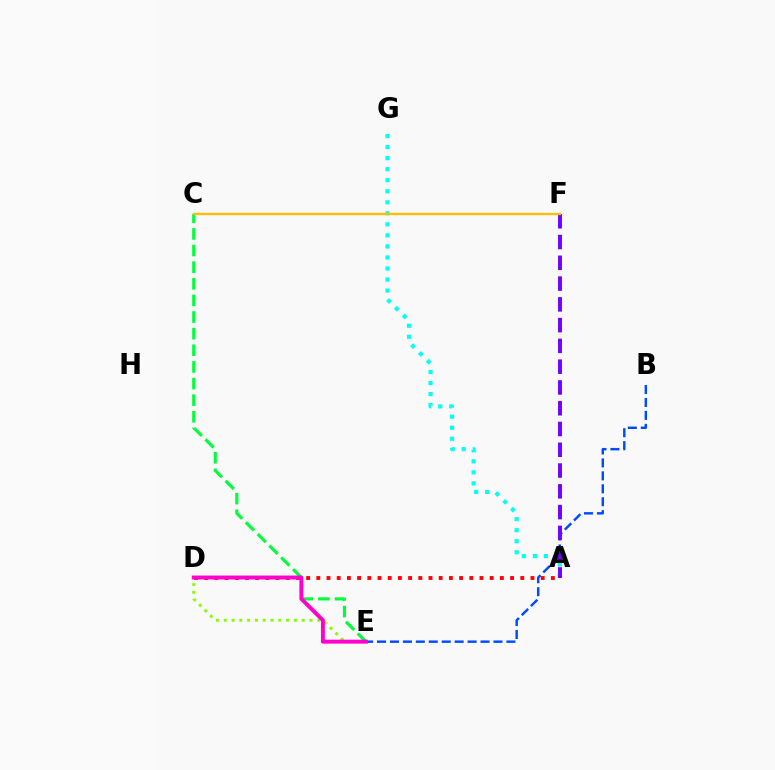{('C', 'E'): [{'color': '#00ff39', 'line_style': 'dashed', 'thickness': 2.26}], ('A', 'D'): [{'color': '#ff0000', 'line_style': 'dotted', 'thickness': 2.77}], ('A', 'G'): [{'color': '#00fff6', 'line_style': 'dotted', 'thickness': 3.0}], ('B', 'E'): [{'color': '#004bff', 'line_style': 'dashed', 'thickness': 1.76}], ('D', 'E'): [{'color': '#84ff00', 'line_style': 'dotted', 'thickness': 2.12}, {'color': '#ff00cf', 'line_style': 'solid', 'thickness': 2.83}], ('A', 'F'): [{'color': '#7200ff', 'line_style': 'dashed', 'thickness': 2.82}], ('C', 'F'): [{'color': '#ffbd00', 'line_style': 'solid', 'thickness': 1.65}]}